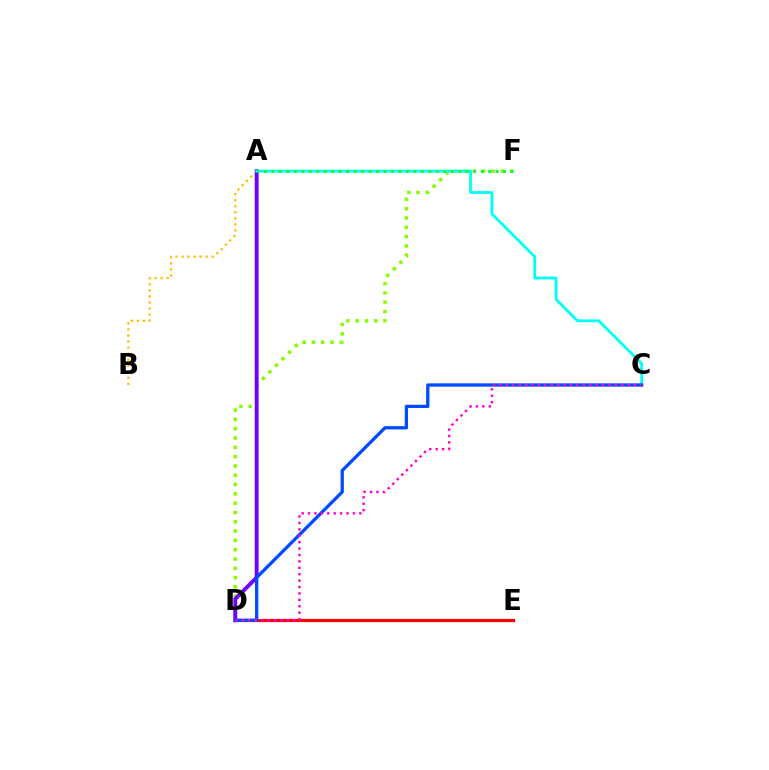{('D', 'E'): [{'color': '#ff0000', 'line_style': 'solid', 'thickness': 2.28}], ('D', 'F'): [{'color': '#84ff00', 'line_style': 'dotted', 'thickness': 2.53}], ('A', 'B'): [{'color': '#ffbd00', 'line_style': 'dotted', 'thickness': 1.64}], ('A', 'D'): [{'color': '#7200ff', 'line_style': 'solid', 'thickness': 2.8}], ('A', 'C'): [{'color': '#00fff6', 'line_style': 'solid', 'thickness': 2.03}], ('C', 'D'): [{'color': '#004bff', 'line_style': 'solid', 'thickness': 2.36}, {'color': '#ff00cf', 'line_style': 'dotted', 'thickness': 1.74}], ('A', 'F'): [{'color': '#00ff39', 'line_style': 'dotted', 'thickness': 2.03}]}